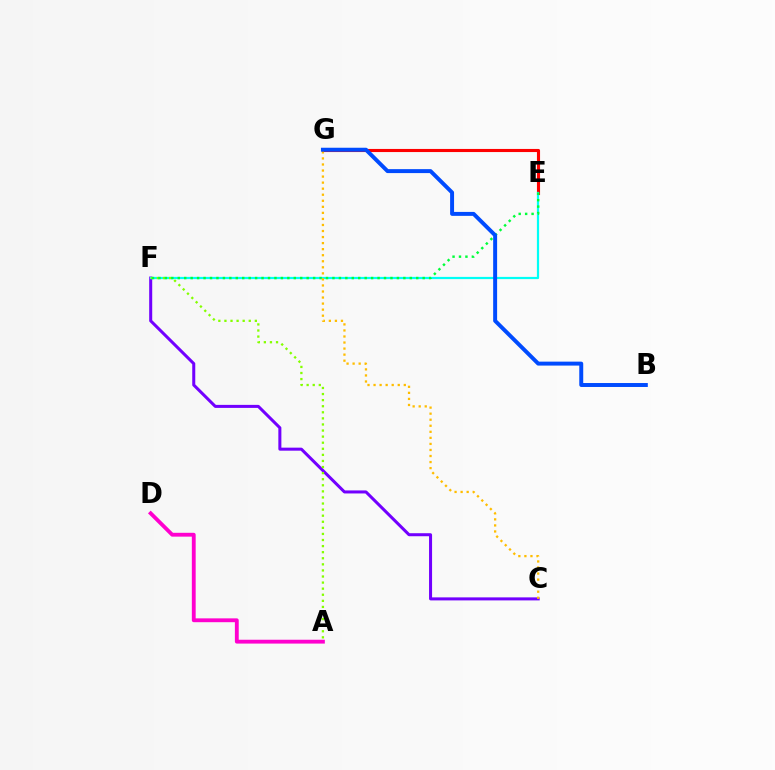{('A', 'D'): [{'color': '#ff00cf', 'line_style': 'solid', 'thickness': 2.76}], ('C', 'F'): [{'color': '#7200ff', 'line_style': 'solid', 'thickness': 2.18}], ('E', 'G'): [{'color': '#ff0000', 'line_style': 'solid', 'thickness': 2.24}], ('E', 'F'): [{'color': '#00fff6', 'line_style': 'solid', 'thickness': 1.59}, {'color': '#00ff39', 'line_style': 'dotted', 'thickness': 1.75}], ('A', 'F'): [{'color': '#84ff00', 'line_style': 'dotted', 'thickness': 1.65}], ('C', 'G'): [{'color': '#ffbd00', 'line_style': 'dotted', 'thickness': 1.64}], ('B', 'G'): [{'color': '#004bff', 'line_style': 'solid', 'thickness': 2.84}]}